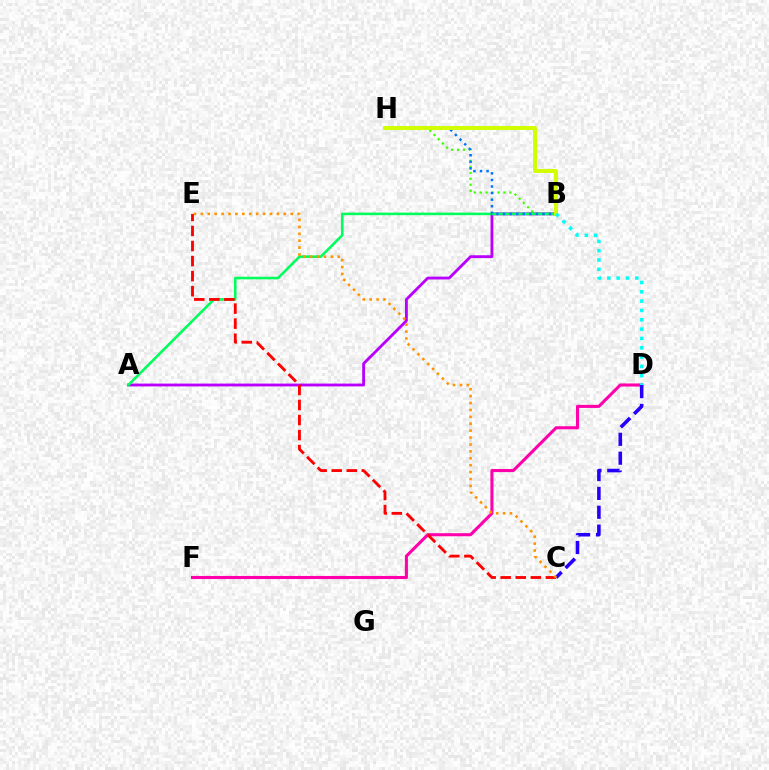{('D', 'F'): [{'color': '#ff00ac', 'line_style': 'solid', 'thickness': 2.22}], ('A', 'B'): [{'color': '#b900ff', 'line_style': 'solid', 'thickness': 2.05}, {'color': '#00ff5c', 'line_style': 'solid', 'thickness': 1.87}], ('C', 'D'): [{'color': '#2500ff', 'line_style': 'dashed', 'thickness': 2.56}], ('B', 'H'): [{'color': '#3dff00', 'line_style': 'dotted', 'thickness': 1.61}, {'color': '#0074ff', 'line_style': 'dotted', 'thickness': 1.79}, {'color': '#d1ff00', 'line_style': 'solid', 'thickness': 2.85}], ('C', 'E'): [{'color': '#ff0000', 'line_style': 'dashed', 'thickness': 2.05}, {'color': '#ff9400', 'line_style': 'dotted', 'thickness': 1.88}], ('B', 'D'): [{'color': '#00fff6', 'line_style': 'dotted', 'thickness': 2.53}]}